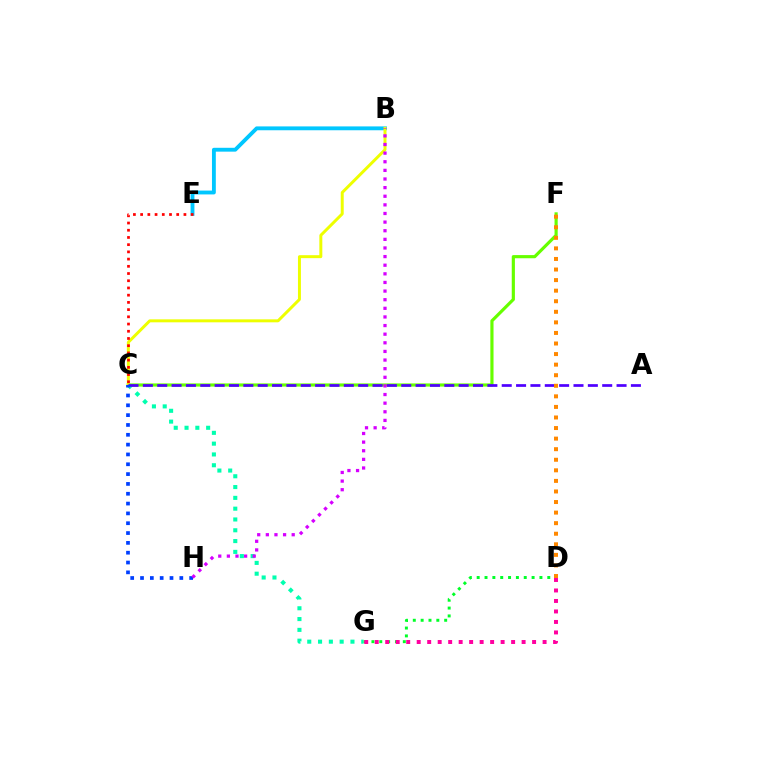{('B', 'E'): [{'color': '#00c7ff', 'line_style': 'solid', 'thickness': 2.77}], ('C', 'F'): [{'color': '#66ff00', 'line_style': 'solid', 'thickness': 2.28}], ('B', 'C'): [{'color': '#eeff00', 'line_style': 'solid', 'thickness': 2.14}], ('C', 'G'): [{'color': '#00ffaf', 'line_style': 'dotted', 'thickness': 2.93}], ('A', 'C'): [{'color': '#4f00ff', 'line_style': 'dashed', 'thickness': 1.95}], ('C', 'H'): [{'color': '#003fff', 'line_style': 'dotted', 'thickness': 2.67}], ('D', 'G'): [{'color': '#00ff27', 'line_style': 'dotted', 'thickness': 2.13}, {'color': '#ff00a0', 'line_style': 'dotted', 'thickness': 2.85}], ('C', 'E'): [{'color': '#ff0000', 'line_style': 'dotted', 'thickness': 1.96}], ('D', 'F'): [{'color': '#ff8800', 'line_style': 'dotted', 'thickness': 2.87}], ('B', 'H'): [{'color': '#d600ff', 'line_style': 'dotted', 'thickness': 2.34}]}